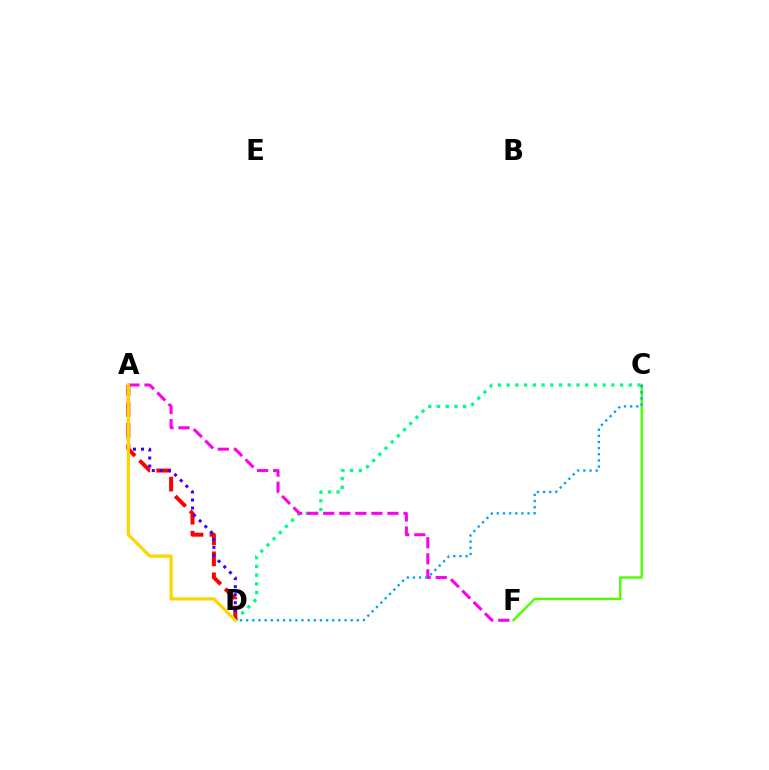{('C', 'D'): [{'color': '#00ff86', 'line_style': 'dotted', 'thickness': 2.37}, {'color': '#009eff', 'line_style': 'dotted', 'thickness': 1.67}], ('A', 'D'): [{'color': '#ff0000', 'line_style': 'dashed', 'thickness': 2.85}, {'color': '#3700ff', 'line_style': 'dotted', 'thickness': 2.18}, {'color': '#ffd500', 'line_style': 'solid', 'thickness': 2.32}], ('C', 'F'): [{'color': '#4fff00', 'line_style': 'solid', 'thickness': 1.74}], ('A', 'F'): [{'color': '#ff00ed', 'line_style': 'dashed', 'thickness': 2.18}]}